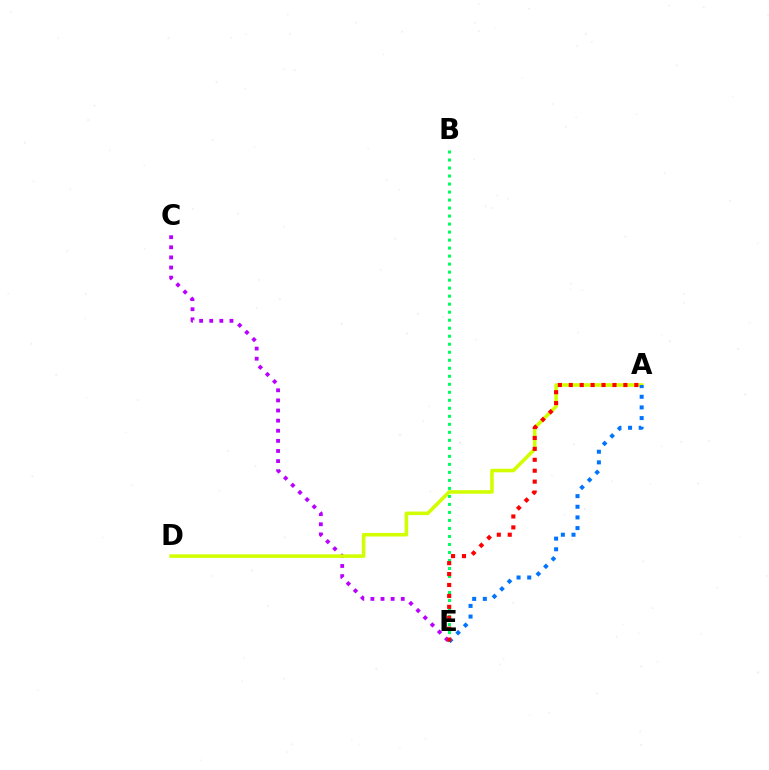{('C', 'E'): [{'color': '#b900ff', 'line_style': 'dotted', 'thickness': 2.75}], ('B', 'E'): [{'color': '#00ff5c', 'line_style': 'dotted', 'thickness': 2.18}], ('A', 'D'): [{'color': '#d1ff00', 'line_style': 'solid', 'thickness': 2.56}], ('A', 'E'): [{'color': '#0074ff', 'line_style': 'dotted', 'thickness': 2.89}, {'color': '#ff0000', 'line_style': 'dotted', 'thickness': 2.97}]}